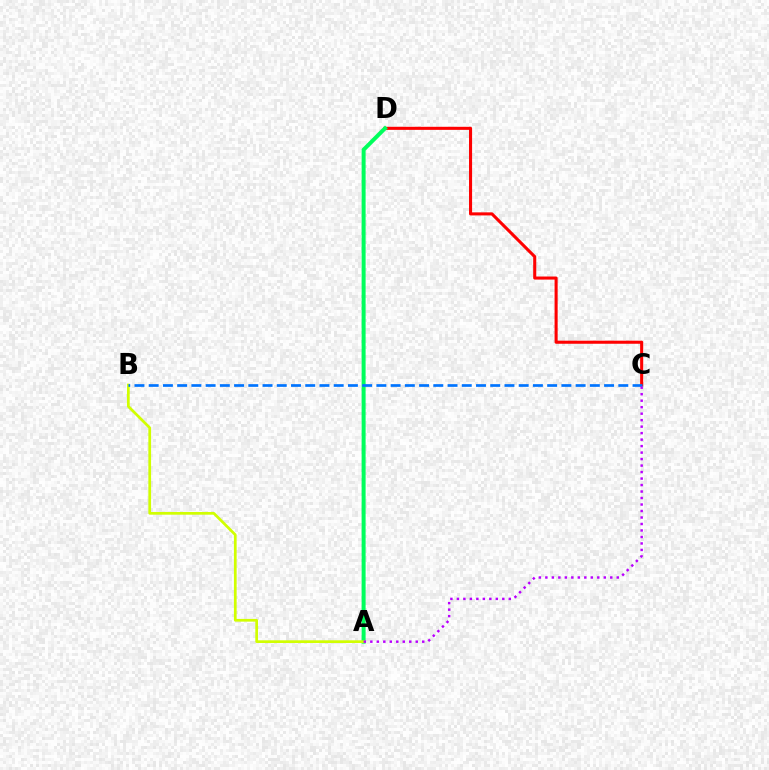{('C', 'D'): [{'color': '#ff0000', 'line_style': 'solid', 'thickness': 2.21}], ('A', 'D'): [{'color': '#00ff5c', 'line_style': 'solid', 'thickness': 2.87}], ('A', 'B'): [{'color': '#d1ff00', 'line_style': 'solid', 'thickness': 1.96}], ('B', 'C'): [{'color': '#0074ff', 'line_style': 'dashed', 'thickness': 1.93}], ('A', 'C'): [{'color': '#b900ff', 'line_style': 'dotted', 'thickness': 1.76}]}